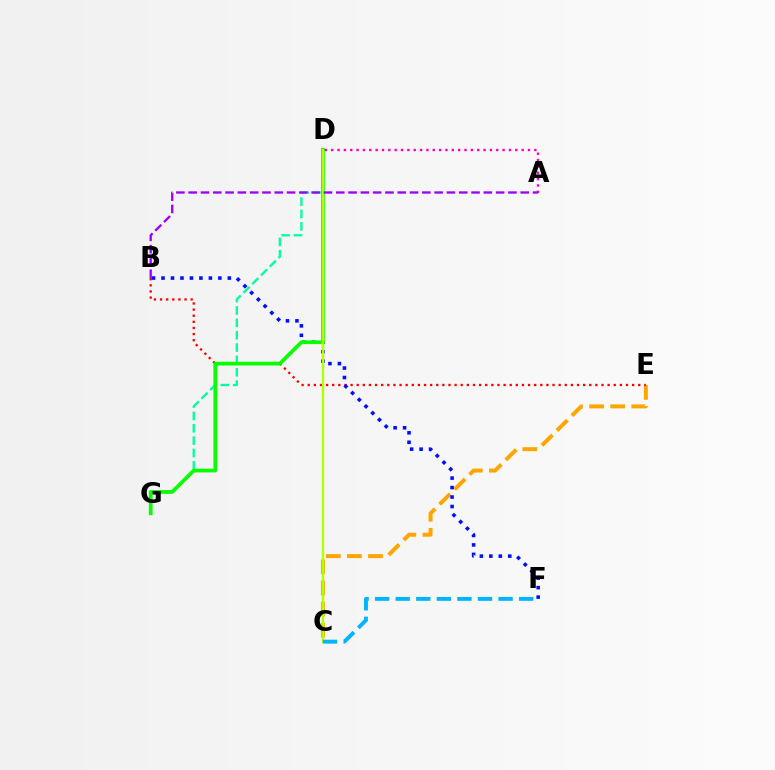{('C', 'E'): [{'color': '#ffa500', 'line_style': 'dashed', 'thickness': 2.87}], ('B', 'E'): [{'color': '#ff0000', 'line_style': 'dotted', 'thickness': 1.66}], ('B', 'F'): [{'color': '#0010ff', 'line_style': 'dotted', 'thickness': 2.57}], ('D', 'G'): [{'color': '#00ff9d', 'line_style': 'dashed', 'thickness': 1.68}, {'color': '#08ff00', 'line_style': 'solid', 'thickness': 2.69}], ('C', 'D'): [{'color': '#b3ff00', 'line_style': 'solid', 'thickness': 1.69}], ('C', 'F'): [{'color': '#00b5ff', 'line_style': 'dashed', 'thickness': 2.79}], ('A', 'D'): [{'color': '#ff00bd', 'line_style': 'dotted', 'thickness': 1.73}], ('A', 'B'): [{'color': '#9b00ff', 'line_style': 'dashed', 'thickness': 1.67}]}